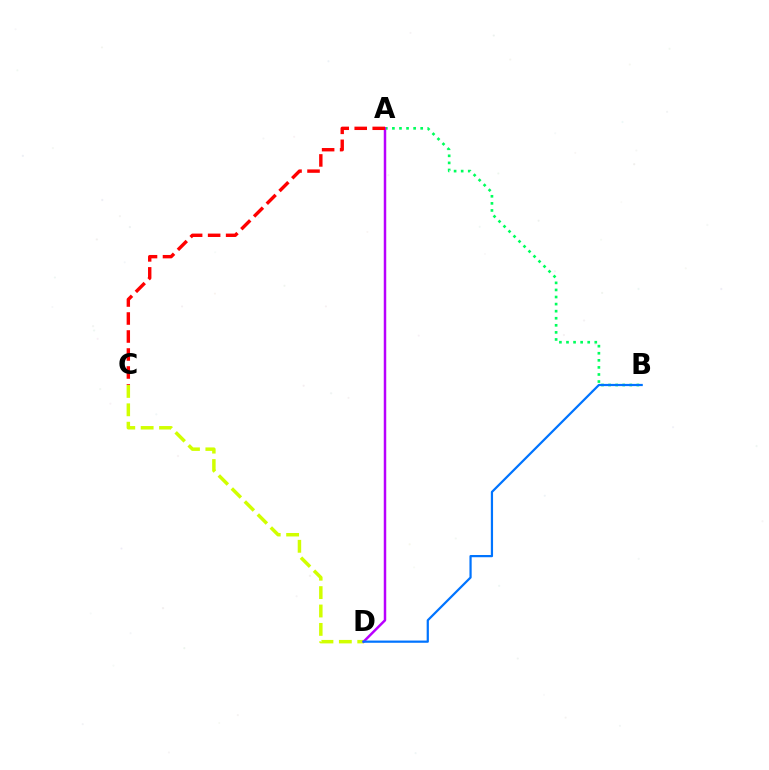{('A', 'B'): [{'color': '#00ff5c', 'line_style': 'dotted', 'thickness': 1.92}], ('C', 'D'): [{'color': '#d1ff00', 'line_style': 'dashed', 'thickness': 2.5}], ('A', 'D'): [{'color': '#b900ff', 'line_style': 'solid', 'thickness': 1.79}], ('B', 'D'): [{'color': '#0074ff', 'line_style': 'solid', 'thickness': 1.6}], ('A', 'C'): [{'color': '#ff0000', 'line_style': 'dashed', 'thickness': 2.44}]}